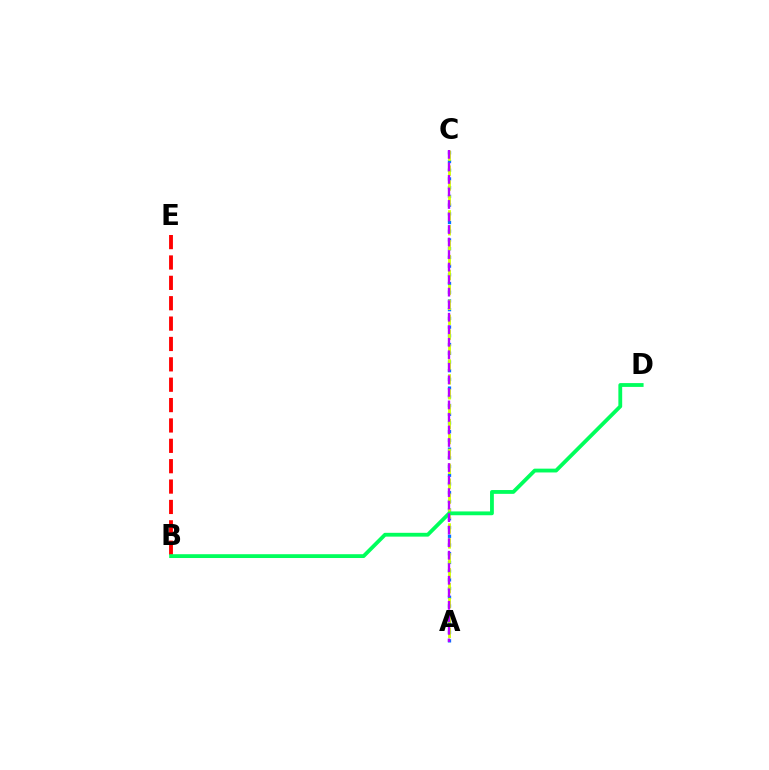{('A', 'C'): [{'color': '#0074ff', 'line_style': 'dotted', 'thickness': 2.37}, {'color': '#d1ff00', 'line_style': 'dashed', 'thickness': 2.03}, {'color': '#b900ff', 'line_style': 'dashed', 'thickness': 1.7}], ('B', 'E'): [{'color': '#ff0000', 'line_style': 'dashed', 'thickness': 2.77}], ('B', 'D'): [{'color': '#00ff5c', 'line_style': 'solid', 'thickness': 2.74}]}